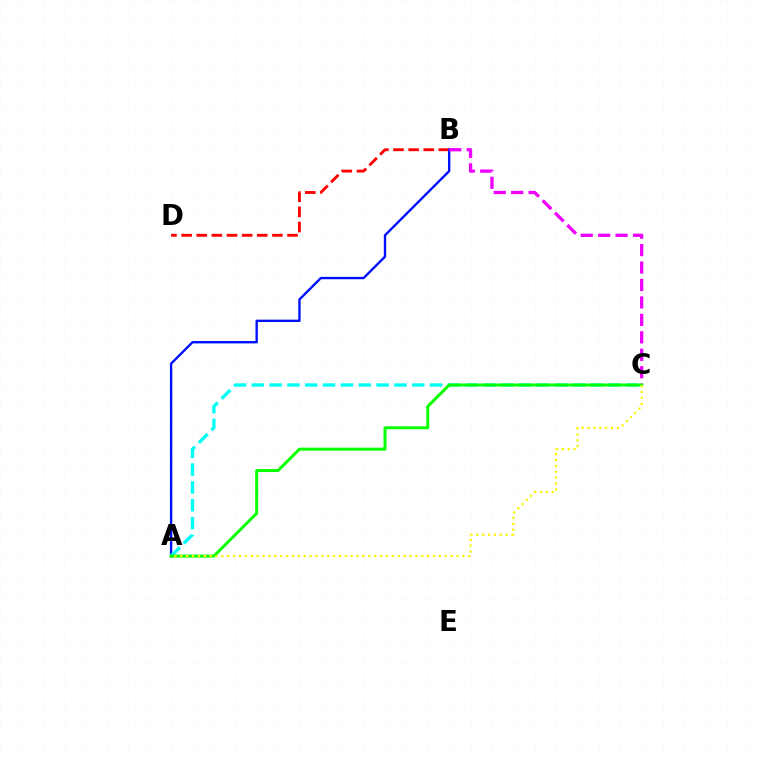{('B', 'D'): [{'color': '#ff0000', 'line_style': 'dashed', 'thickness': 2.06}], ('A', 'B'): [{'color': '#0010ff', 'line_style': 'solid', 'thickness': 1.71}], ('B', 'C'): [{'color': '#ee00ff', 'line_style': 'dashed', 'thickness': 2.37}], ('A', 'C'): [{'color': '#00fff6', 'line_style': 'dashed', 'thickness': 2.42}, {'color': '#08ff00', 'line_style': 'solid', 'thickness': 2.16}, {'color': '#fcf500', 'line_style': 'dotted', 'thickness': 1.6}]}